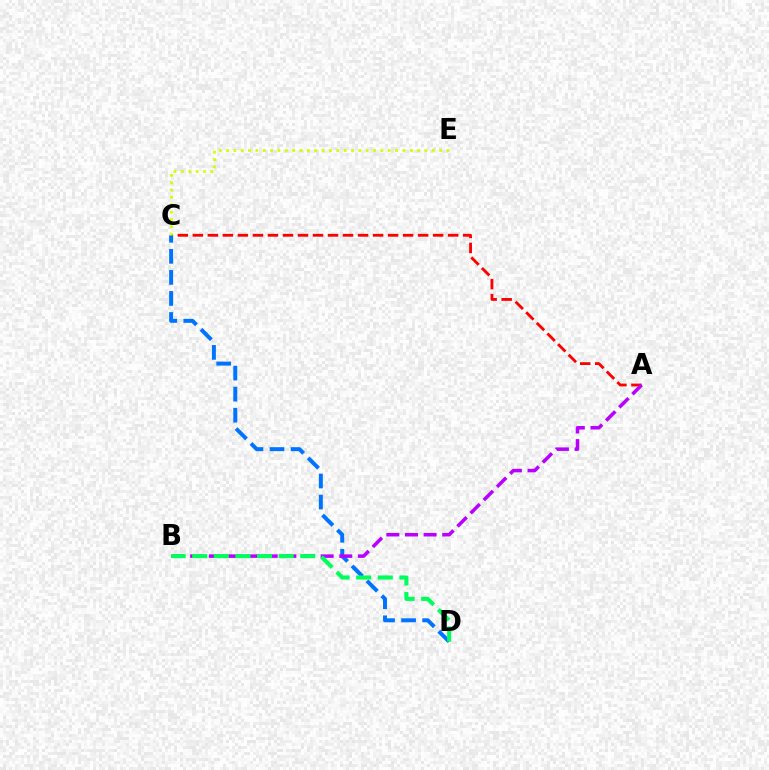{('A', 'C'): [{'color': '#ff0000', 'line_style': 'dashed', 'thickness': 2.04}], ('C', 'D'): [{'color': '#0074ff', 'line_style': 'dashed', 'thickness': 2.86}], ('C', 'E'): [{'color': '#d1ff00', 'line_style': 'dotted', 'thickness': 2.0}], ('A', 'B'): [{'color': '#b900ff', 'line_style': 'dashed', 'thickness': 2.53}], ('B', 'D'): [{'color': '#00ff5c', 'line_style': 'dashed', 'thickness': 2.93}]}